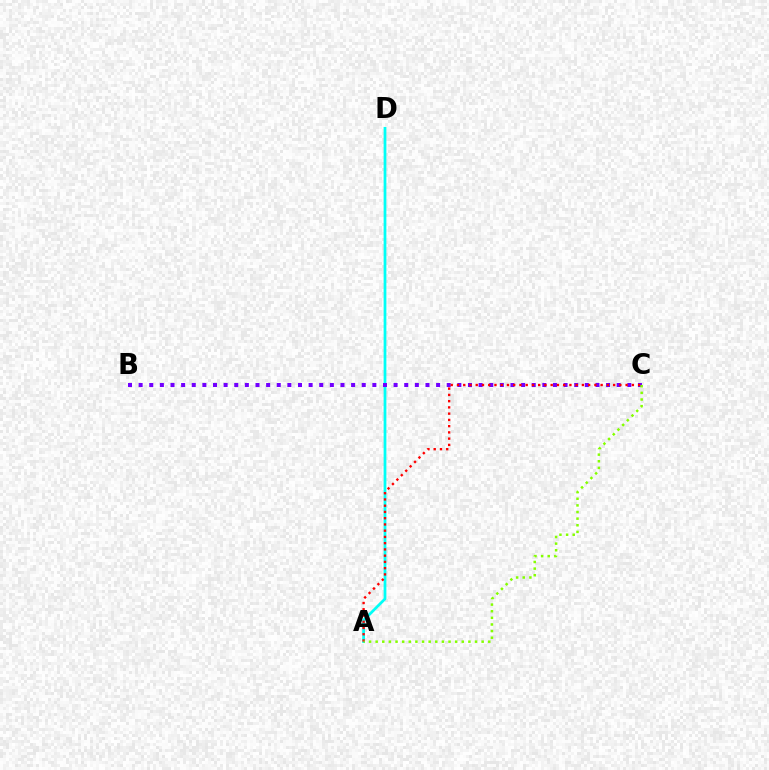{('A', 'D'): [{'color': '#00fff6', 'line_style': 'solid', 'thickness': 1.98}], ('B', 'C'): [{'color': '#7200ff', 'line_style': 'dotted', 'thickness': 2.89}], ('A', 'C'): [{'color': '#ff0000', 'line_style': 'dotted', 'thickness': 1.7}, {'color': '#84ff00', 'line_style': 'dotted', 'thickness': 1.8}]}